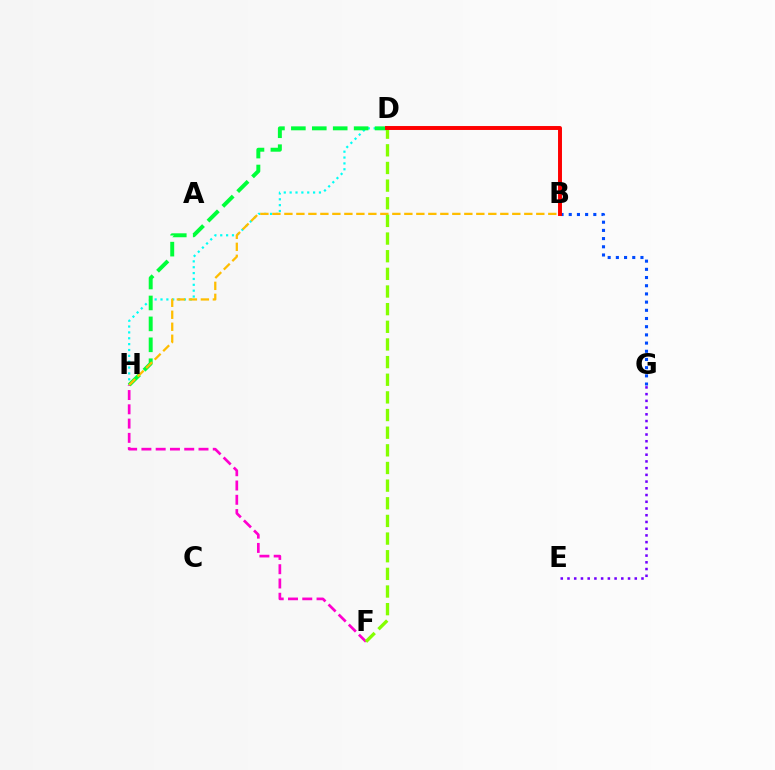{('D', 'H'): [{'color': '#00fff6', 'line_style': 'dotted', 'thickness': 1.59}, {'color': '#00ff39', 'line_style': 'dashed', 'thickness': 2.84}], ('B', 'G'): [{'color': '#004bff', 'line_style': 'dotted', 'thickness': 2.23}], ('F', 'H'): [{'color': '#ff00cf', 'line_style': 'dashed', 'thickness': 1.94}], ('B', 'H'): [{'color': '#ffbd00', 'line_style': 'dashed', 'thickness': 1.63}], ('D', 'F'): [{'color': '#84ff00', 'line_style': 'dashed', 'thickness': 2.4}], ('B', 'D'): [{'color': '#ff0000', 'line_style': 'solid', 'thickness': 2.83}], ('E', 'G'): [{'color': '#7200ff', 'line_style': 'dotted', 'thickness': 1.83}]}